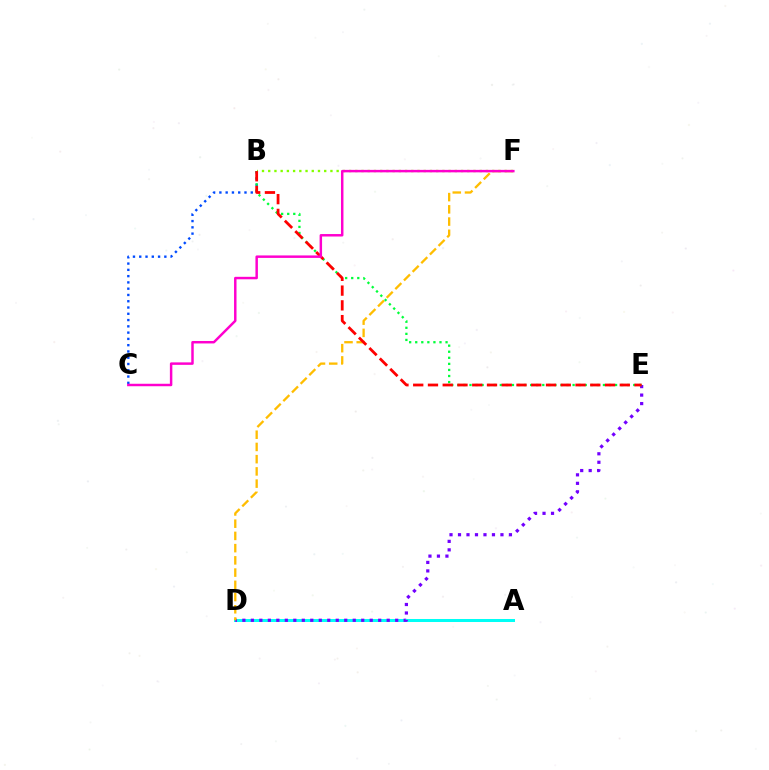{('A', 'D'): [{'color': '#00fff6', 'line_style': 'solid', 'thickness': 2.16}], ('B', 'C'): [{'color': '#004bff', 'line_style': 'dotted', 'thickness': 1.71}], ('D', 'E'): [{'color': '#7200ff', 'line_style': 'dotted', 'thickness': 2.31}], ('B', 'F'): [{'color': '#84ff00', 'line_style': 'dotted', 'thickness': 1.69}], ('D', 'F'): [{'color': '#ffbd00', 'line_style': 'dashed', 'thickness': 1.66}], ('B', 'E'): [{'color': '#00ff39', 'line_style': 'dotted', 'thickness': 1.65}, {'color': '#ff0000', 'line_style': 'dashed', 'thickness': 2.0}], ('C', 'F'): [{'color': '#ff00cf', 'line_style': 'solid', 'thickness': 1.78}]}